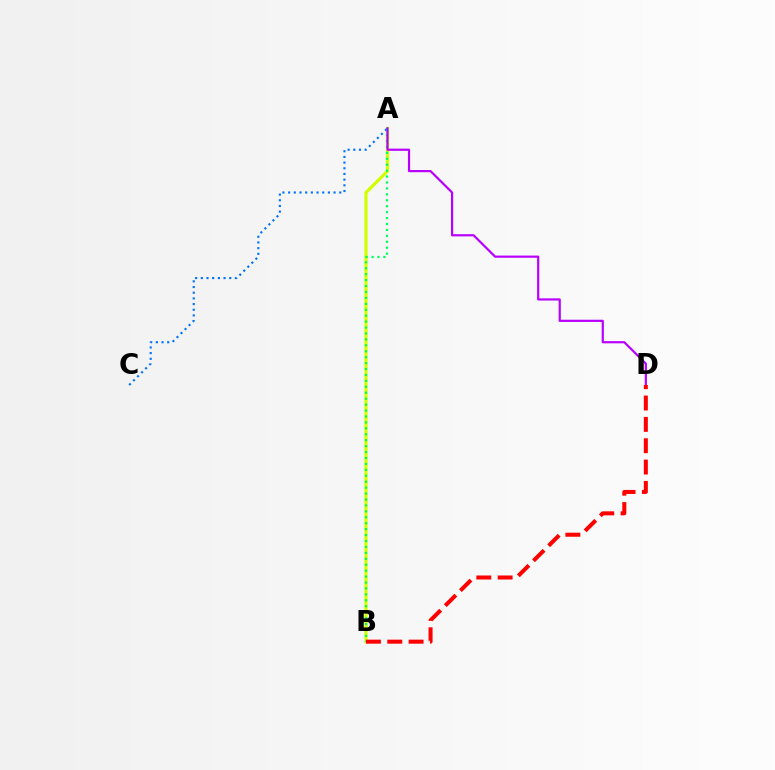{('A', 'B'): [{'color': '#d1ff00', 'line_style': 'solid', 'thickness': 2.29}, {'color': '#00ff5c', 'line_style': 'dotted', 'thickness': 1.61}], ('A', 'D'): [{'color': '#b900ff', 'line_style': 'solid', 'thickness': 1.58}], ('A', 'C'): [{'color': '#0074ff', 'line_style': 'dotted', 'thickness': 1.54}], ('B', 'D'): [{'color': '#ff0000', 'line_style': 'dashed', 'thickness': 2.9}]}